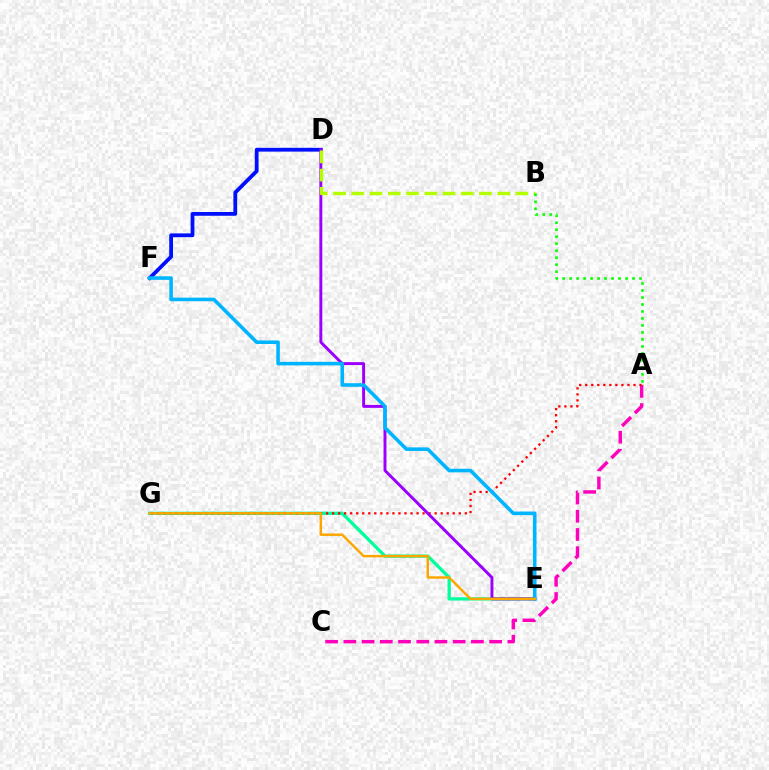{('A', 'C'): [{'color': '#ff00bd', 'line_style': 'dashed', 'thickness': 2.48}], ('E', 'G'): [{'color': '#00ff9d', 'line_style': 'solid', 'thickness': 2.37}, {'color': '#ffa500', 'line_style': 'solid', 'thickness': 1.77}], ('A', 'G'): [{'color': '#ff0000', 'line_style': 'dotted', 'thickness': 1.64}], ('D', 'F'): [{'color': '#0010ff', 'line_style': 'solid', 'thickness': 2.72}], ('D', 'E'): [{'color': '#9b00ff', 'line_style': 'solid', 'thickness': 2.11}], ('B', 'D'): [{'color': '#b3ff00', 'line_style': 'dashed', 'thickness': 2.48}], ('A', 'B'): [{'color': '#08ff00', 'line_style': 'dotted', 'thickness': 1.9}], ('E', 'F'): [{'color': '#00b5ff', 'line_style': 'solid', 'thickness': 2.57}]}